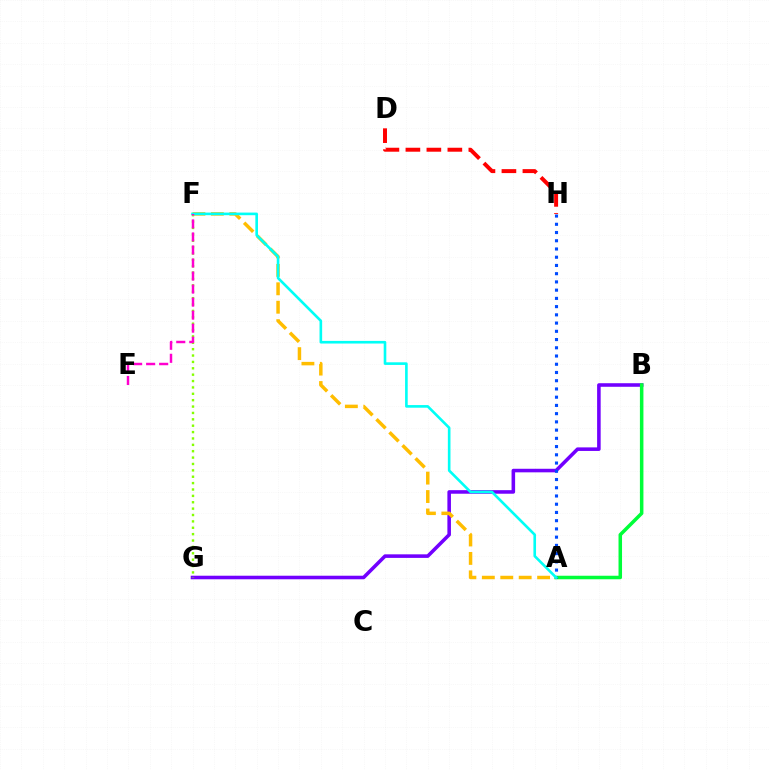{('B', 'G'): [{'color': '#7200ff', 'line_style': 'solid', 'thickness': 2.56}], ('F', 'G'): [{'color': '#84ff00', 'line_style': 'dotted', 'thickness': 1.73}], ('A', 'B'): [{'color': '#00ff39', 'line_style': 'solid', 'thickness': 2.53}], ('A', 'F'): [{'color': '#ffbd00', 'line_style': 'dashed', 'thickness': 2.5}, {'color': '#00fff6', 'line_style': 'solid', 'thickness': 1.89}], ('D', 'H'): [{'color': '#ff0000', 'line_style': 'dashed', 'thickness': 2.85}], ('A', 'H'): [{'color': '#004bff', 'line_style': 'dotted', 'thickness': 2.24}], ('E', 'F'): [{'color': '#ff00cf', 'line_style': 'dashed', 'thickness': 1.77}]}